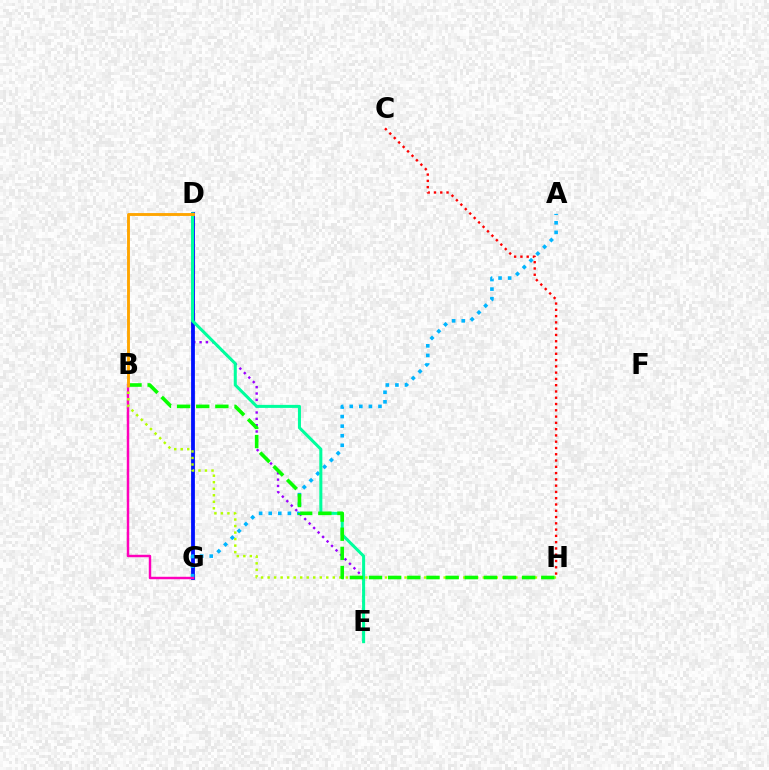{('D', 'E'): [{'color': '#9b00ff', 'line_style': 'dotted', 'thickness': 1.72}, {'color': '#00ff9d', 'line_style': 'solid', 'thickness': 2.19}], ('D', 'G'): [{'color': '#0010ff', 'line_style': 'solid', 'thickness': 2.74}], ('A', 'G'): [{'color': '#00b5ff', 'line_style': 'dotted', 'thickness': 2.6}], ('C', 'H'): [{'color': '#ff0000', 'line_style': 'dotted', 'thickness': 1.71}], ('B', 'G'): [{'color': '#ff00bd', 'line_style': 'solid', 'thickness': 1.76}], ('B', 'H'): [{'color': '#b3ff00', 'line_style': 'dotted', 'thickness': 1.77}, {'color': '#08ff00', 'line_style': 'dashed', 'thickness': 2.6}], ('B', 'D'): [{'color': '#ffa500', 'line_style': 'solid', 'thickness': 2.07}]}